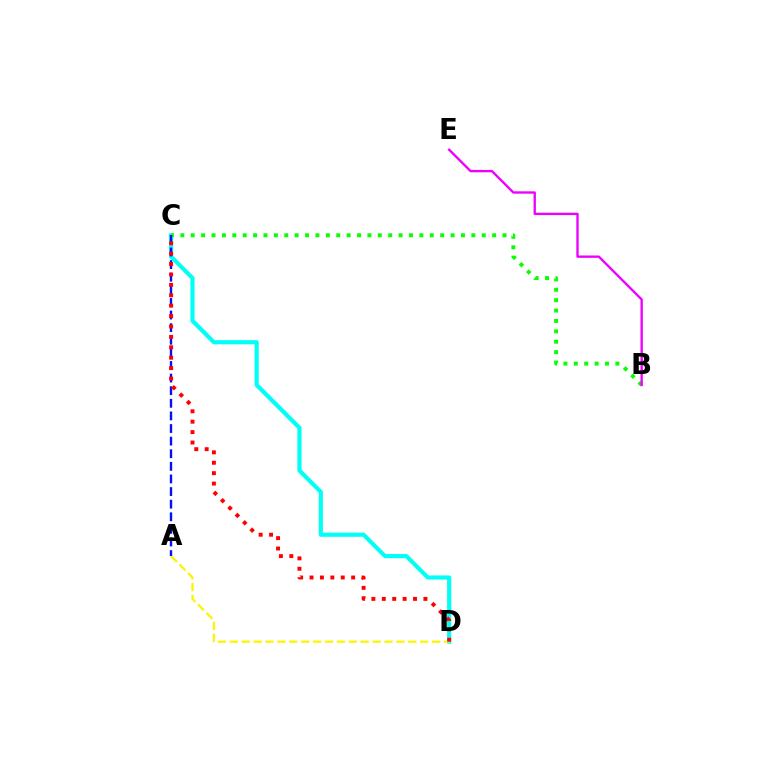{('C', 'D'): [{'color': '#00fff6', 'line_style': 'solid', 'thickness': 2.98}, {'color': '#ff0000', 'line_style': 'dotted', 'thickness': 2.83}], ('A', 'D'): [{'color': '#fcf500', 'line_style': 'dashed', 'thickness': 1.62}], ('B', 'C'): [{'color': '#08ff00', 'line_style': 'dotted', 'thickness': 2.82}], ('A', 'C'): [{'color': '#0010ff', 'line_style': 'dashed', 'thickness': 1.71}], ('B', 'E'): [{'color': '#ee00ff', 'line_style': 'solid', 'thickness': 1.7}]}